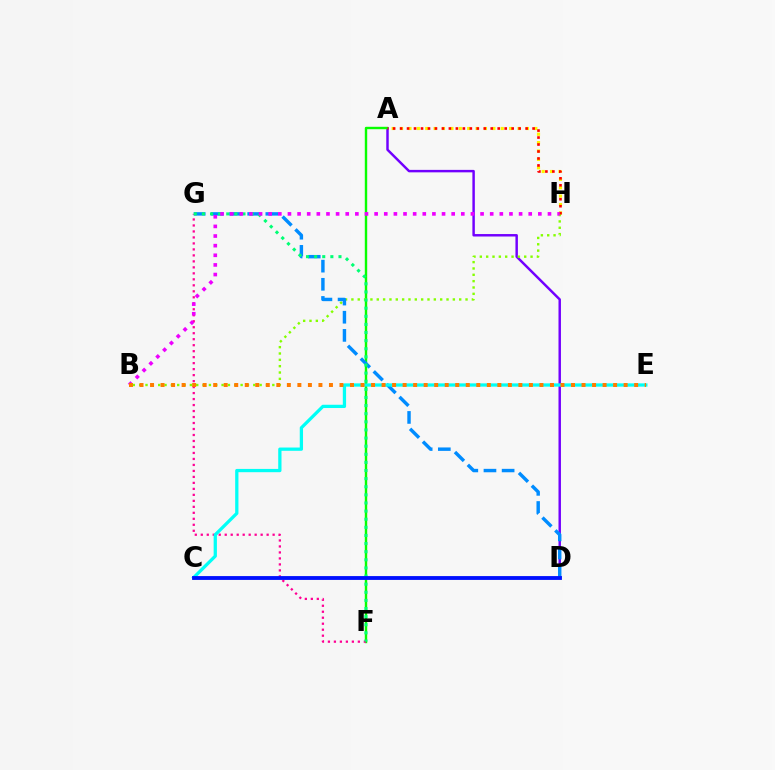{('A', 'H'): [{'color': '#fcf500', 'line_style': 'dotted', 'thickness': 2.28}, {'color': '#ff0000', 'line_style': 'dotted', 'thickness': 1.89}], ('A', 'D'): [{'color': '#7200ff', 'line_style': 'solid', 'thickness': 1.77}], ('A', 'F'): [{'color': '#08ff00', 'line_style': 'solid', 'thickness': 1.73}], ('B', 'H'): [{'color': '#84ff00', 'line_style': 'dotted', 'thickness': 1.72}, {'color': '#ee00ff', 'line_style': 'dotted', 'thickness': 2.62}], ('F', 'G'): [{'color': '#ff0094', 'line_style': 'dotted', 'thickness': 1.63}, {'color': '#00ff74', 'line_style': 'dotted', 'thickness': 2.21}], ('D', 'G'): [{'color': '#008cff', 'line_style': 'dashed', 'thickness': 2.47}], ('C', 'E'): [{'color': '#00fff6', 'line_style': 'solid', 'thickness': 2.35}], ('B', 'E'): [{'color': '#ff7c00', 'line_style': 'dotted', 'thickness': 2.86}], ('C', 'D'): [{'color': '#0010ff', 'line_style': 'solid', 'thickness': 2.76}]}